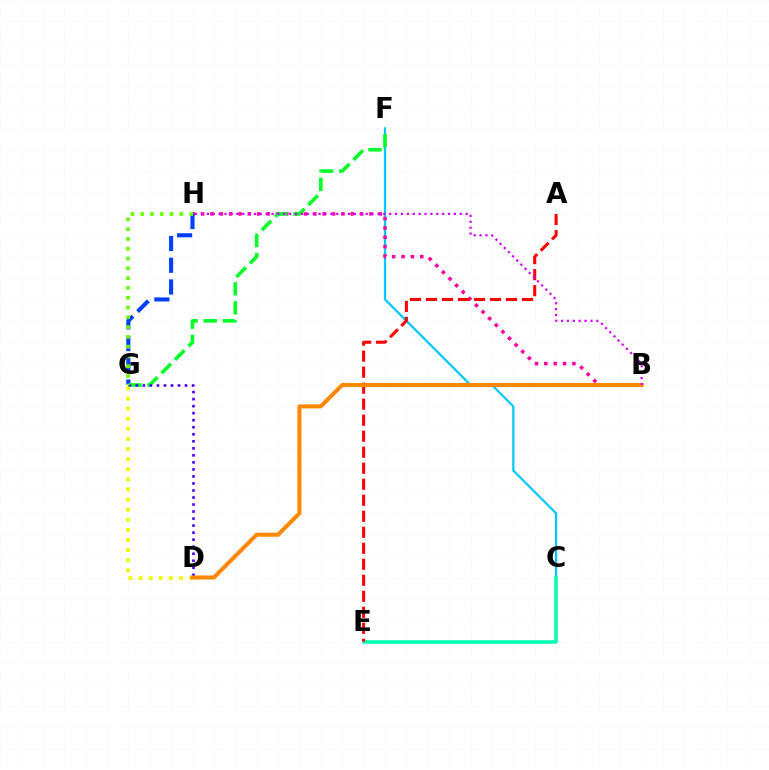{('C', 'F'): [{'color': '#00c7ff', 'line_style': 'solid', 'thickness': 1.59}], ('B', 'H'): [{'color': '#ff00a0', 'line_style': 'dotted', 'thickness': 2.54}, {'color': '#d600ff', 'line_style': 'dotted', 'thickness': 1.6}], ('G', 'H'): [{'color': '#003fff', 'line_style': 'dashed', 'thickness': 2.95}, {'color': '#66ff00', 'line_style': 'dotted', 'thickness': 2.66}], ('F', 'G'): [{'color': '#00ff27', 'line_style': 'dashed', 'thickness': 2.59}], ('C', 'E'): [{'color': '#00ffaf', 'line_style': 'solid', 'thickness': 2.54}], ('D', 'G'): [{'color': '#4f00ff', 'line_style': 'dotted', 'thickness': 1.91}, {'color': '#eeff00', 'line_style': 'dotted', 'thickness': 2.75}], ('A', 'E'): [{'color': '#ff0000', 'line_style': 'dashed', 'thickness': 2.17}], ('B', 'D'): [{'color': '#ff8800', 'line_style': 'solid', 'thickness': 2.92}]}